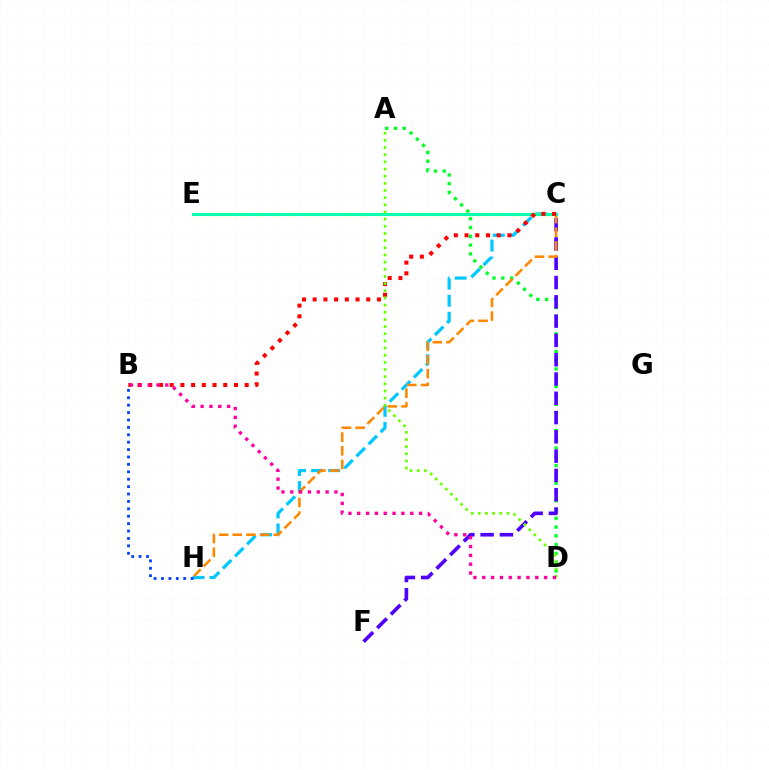{('A', 'D'): [{'color': '#00ff27', 'line_style': 'dotted', 'thickness': 2.39}, {'color': '#66ff00', 'line_style': 'dotted', 'thickness': 1.95}], ('C', 'H'): [{'color': '#00c7ff', 'line_style': 'dashed', 'thickness': 2.32}, {'color': '#ff8800', 'line_style': 'dashed', 'thickness': 1.85}], ('C', 'F'): [{'color': '#4f00ff', 'line_style': 'dashed', 'thickness': 2.62}], ('B', 'H'): [{'color': '#003fff', 'line_style': 'dotted', 'thickness': 2.01}], ('C', 'E'): [{'color': '#eeff00', 'line_style': 'dashed', 'thickness': 2.32}, {'color': '#d600ff', 'line_style': 'dashed', 'thickness': 2.15}, {'color': '#00ffaf', 'line_style': 'solid', 'thickness': 2.21}], ('B', 'C'): [{'color': '#ff0000', 'line_style': 'dotted', 'thickness': 2.91}], ('B', 'D'): [{'color': '#ff00a0', 'line_style': 'dotted', 'thickness': 2.4}]}